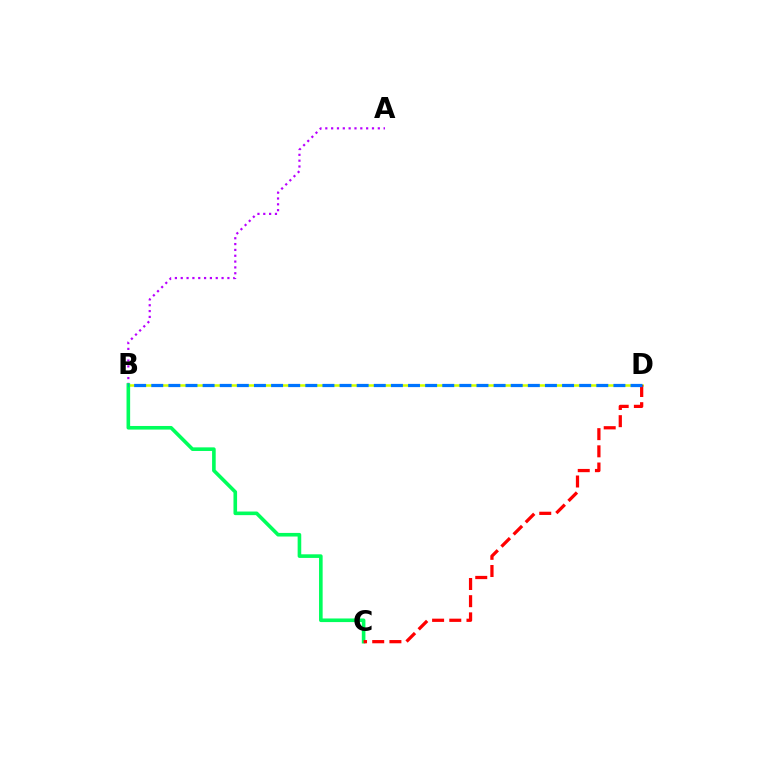{('B', 'D'): [{'color': '#d1ff00', 'line_style': 'solid', 'thickness': 1.82}, {'color': '#0074ff', 'line_style': 'dashed', 'thickness': 2.33}], ('A', 'B'): [{'color': '#b900ff', 'line_style': 'dotted', 'thickness': 1.59}], ('B', 'C'): [{'color': '#00ff5c', 'line_style': 'solid', 'thickness': 2.6}], ('C', 'D'): [{'color': '#ff0000', 'line_style': 'dashed', 'thickness': 2.33}]}